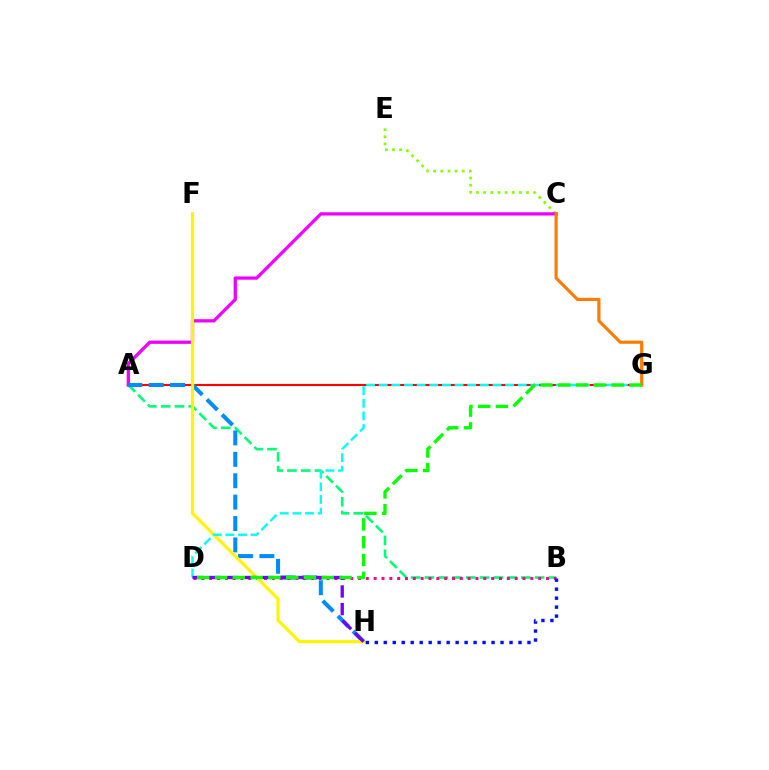{('C', 'E'): [{'color': '#84ff00', 'line_style': 'dotted', 'thickness': 1.94}], ('A', 'G'): [{'color': '#ff0000', 'line_style': 'solid', 'thickness': 1.52}], ('A', 'B'): [{'color': '#00ff74', 'line_style': 'dashed', 'thickness': 1.87}], ('A', 'C'): [{'color': '#ee00ff', 'line_style': 'solid', 'thickness': 2.36}], ('A', 'H'): [{'color': '#008cff', 'line_style': 'dashed', 'thickness': 2.91}], ('C', 'G'): [{'color': '#ff7c00', 'line_style': 'solid', 'thickness': 2.28}], ('B', 'D'): [{'color': '#ff0094', 'line_style': 'dotted', 'thickness': 2.13}], ('F', 'H'): [{'color': '#fcf500', 'line_style': 'solid', 'thickness': 2.29}], ('D', 'G'): [{'color': '#00fff6', 'line_style': 'dashed', 'thickness': 1.72}, {'color': '#08ff00', 'line_style': 'dashed', 'thickness': 2.42}], ('D', 'H'): [{'color': '#7200ff', 'line_style': 'dashed', 'thickness': 2.4}], ('B', 'H'): [{'color': '#0010ff', 'line_style': 'dotted', 'thickness': 2.44}]}